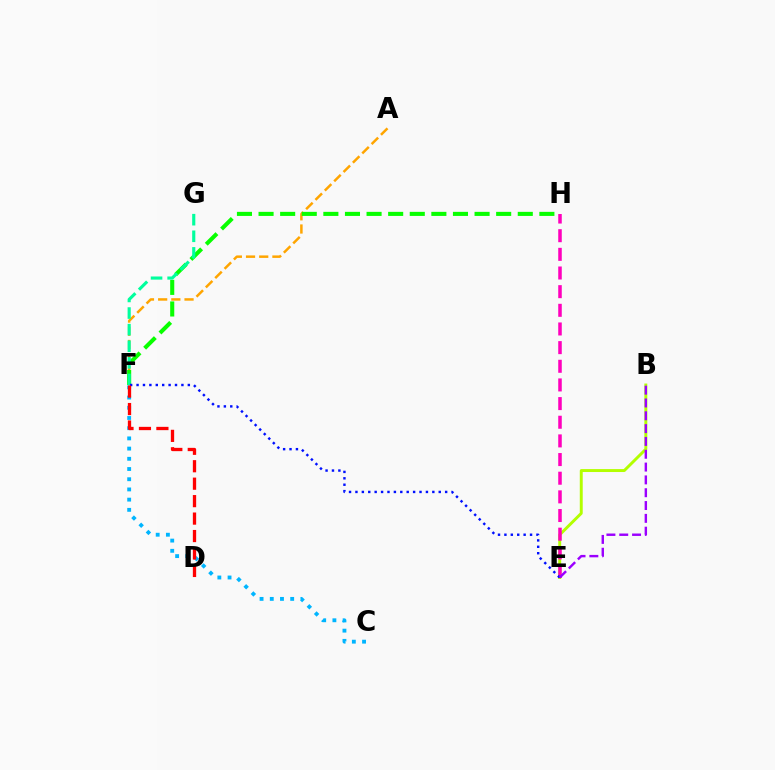{('C', 'F'): [{'color': '#00b5ff', 'line_style': 'dotted', 'thickness': 2.77}], ('B', 'E'): [{'color': '#b3ff00', 'line_style': 'solid', 'thickness': 2.11}, {'color': '#9b00ff', 'line_style': 'dashed', 'thickness': 1.74}], ('E', 'H'): [{'color': '#ff00bd', 'line_style': 'dashed', 'thickness': 2.53}], ('A', 'F'): [{'color': '#ffa500', 'line_style': 'dashed', 'thickness': 1.79}], ('F', 'H'): [{'color': '#08ff00', 'line_style': 'dashed', 'thickness': 2.93}], ('F', 'G'): [{'color': '#00ff9d', 'line_style': 'dashed', 'thickness': 2.26}], ('E', 'F'): [{'color': '#0010ff', 'line_style': 'dotted', 'thickness': 1.74}], ('D', 'F'): [{'color': '#ff0000', 'line_style': 'dashed', 'thickness': 2.37}]}